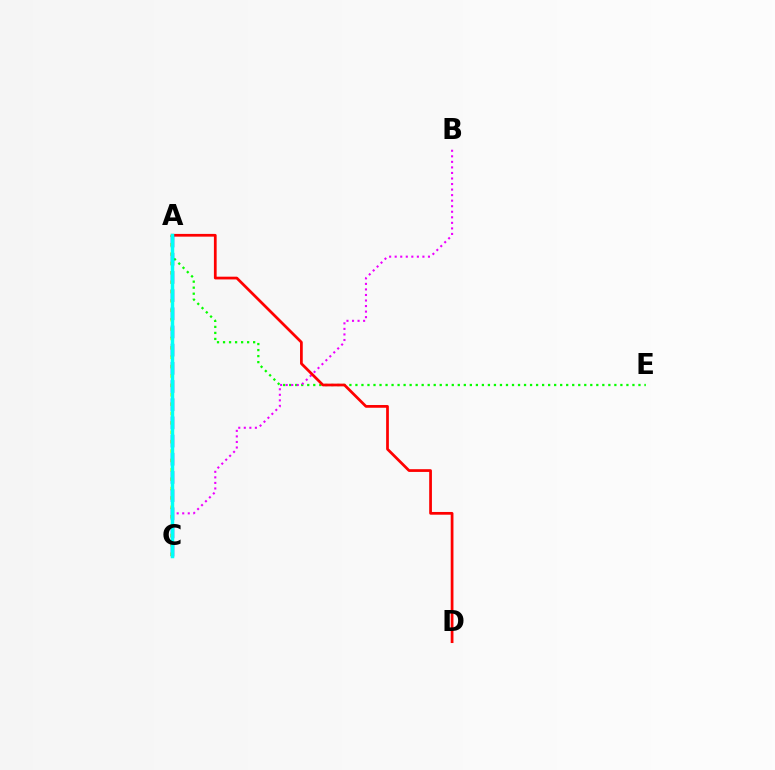{('A', 'C'): [{'color': '#fcf500', 'line_style': 'dotted', 'thickness': 2.55}, {'color': '#0010ff', 'line_style': 'dashed', 'thickness': 2.47}, {'color': '#00fff6', 'line_style': 'solid', 'thickness': 2.52}], ('A', 'E'): [{'color': '#08ff00', 'line_style': 'dotted', 'thickness': 1.64}], ('B', 'C'): [{'color': '#ee00ff', 'line_style': 'dotted', 'thickness': 1.51}], ('A', 'D'): [{'color': '#ff0000', 'line_style': 'solid', 'thickness': 1.97}]}